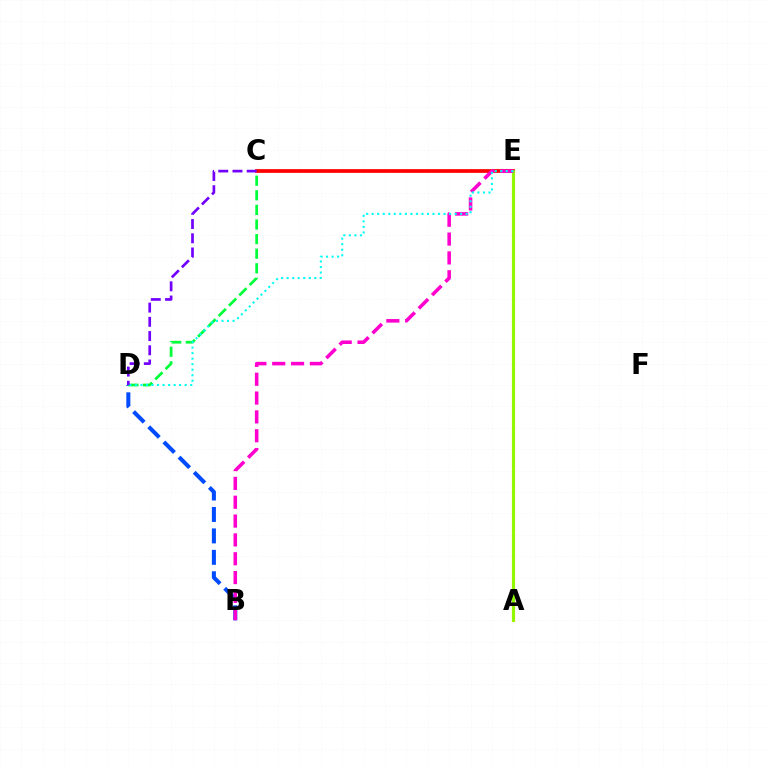{('B', 'D'): [{'color': '#004bff', 'line_style': 'dashed', 'thickness': 2.91}], ('C', 'D'): [{'color': '#00ff39', 'line_style': 'dashed', 'thickness': 1.98}, {'color': '#7200ff', 'line_style': 'dashed', 'thickness': 1.93}], ('A', 'E'): [{'color': '#ffbd00', 'line_style': 'solid', 'thickness': 2.31}, {'color': '#84ff00', 'line_style': 'solid', 'thickness': 1.92}], ('C', 'E'): [{'color': '#ff0000', 'line_style': 'solid', 'thickness': 2.68}], ('B', 'E'): [{'color': '#ff00cf', 'line_style': 'dashed', 'thickness': 2.56}], ('D', 'E'): [{'color': '#00fff6', 'line_style': 'dotted', 'thickness': 1.5}]}